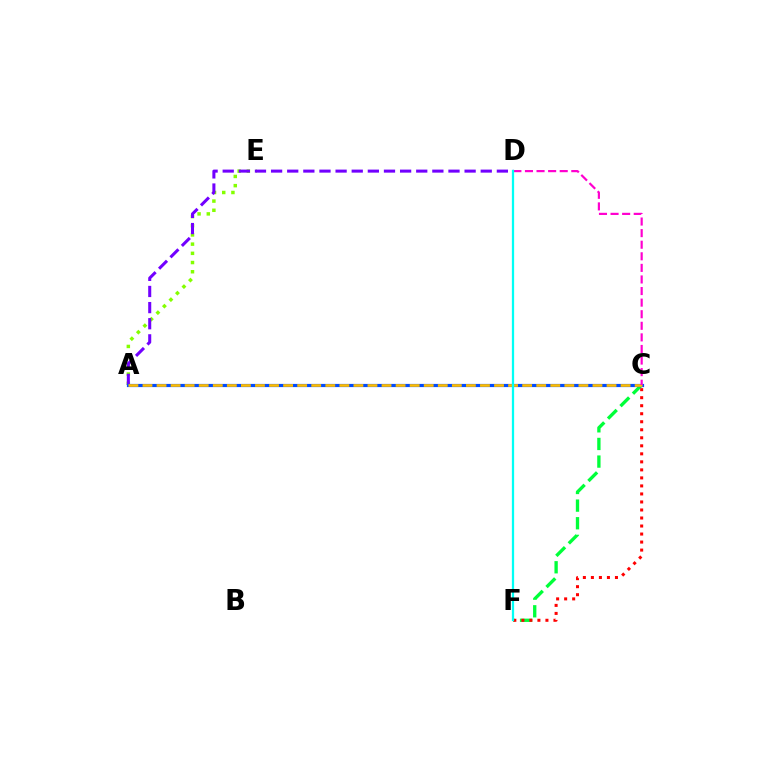{('C', 'F'): [{'color': '#00ff39', 'line_style': 'dashed', 'thickness': 2.39}, {'color': '#ff0000', 'line_style': 'dotted', 'thickness': 2.18}], ('A', 'E'): [{'color': '#84ff00', 'line_style': 'dotted', 'thickness': 2.5}], ('A', 'D'): [{'color': '#7200ff', 'line_style': 'dashed', 'thickness': 2.19}], ('A', 'C'): [{'color': '#004bff', 'line_style': 'solid', 'thickness': 2.3}, {'color': '#ffbd00', 'line_style': 'dashed', 'thickness': 1.91}], ('C', 'D'): [{'color': '#ff00cf', 'line_style': 'dashed', 'thickness': 1.57}], ('D', 'F'): [{'color': '#00fff6', 'line_style': 'solid', 'thickness': 1.63}]}